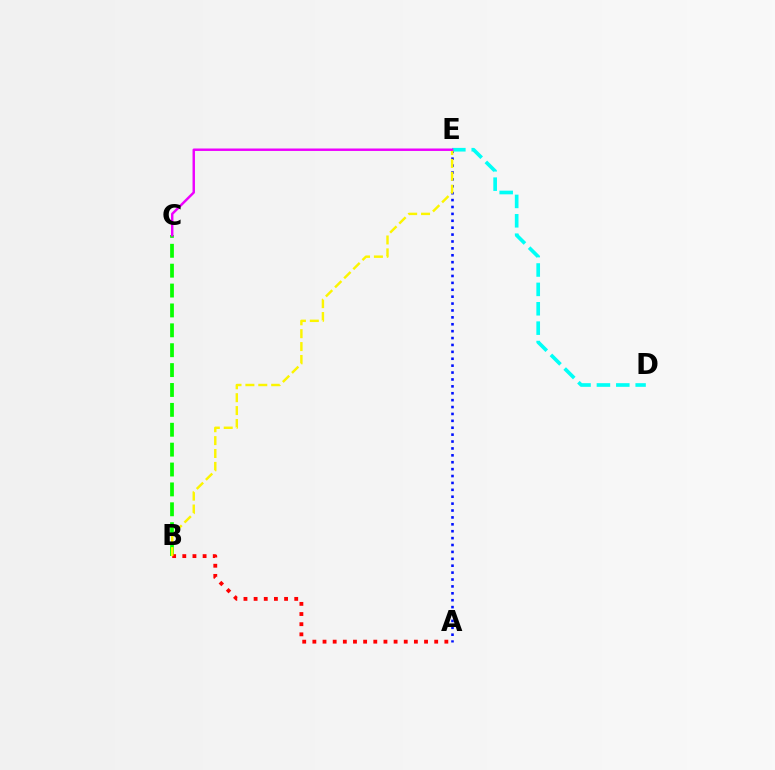{('B', 'C'): [{'color': '#08ff00', 'line_style': 'dashed', 'thickness': 2.7}], ('A', 'E'): [{'color': '#0010ff', 'line_style': 'dotted', 'thickness': 1.87}], ('A', 'B'): [{'color': '#ff0000', 'line_style': 'dotted', 'thickness': 2.76}], ('D', 'E'): [{'color': '#00fff6', 'line_style': 'dashed', 'thickness': 2.63}], ('B', 'E'): [{'color': '#fcf500', 'line_style': 'dashed', 'thickness': 1.75}], ('C', 'E'): [{'color': '#ee00ff', 'line_style': 'solid', 'thickness': 1.76}]}